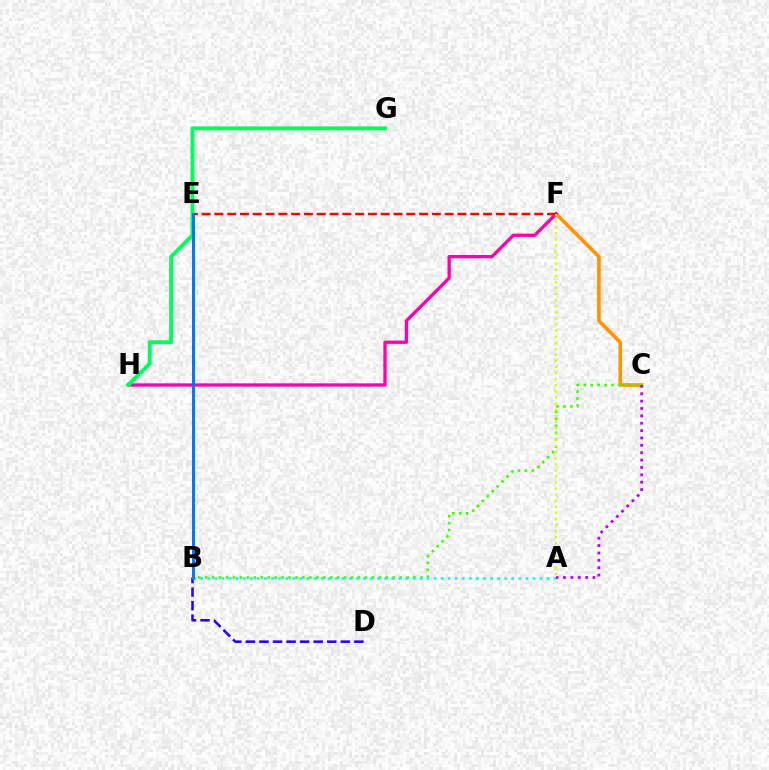{('C', 'F'): [{'color': '#ff9400', 'line_style': 'solid', 'thickness': 2.6}], ('F', 'H'): [{'color': '#ff00ac', 'line_style': 'solid', 'thickness': 2.37}], ('B', 'C'): [{'color': '#3dff00', 'line_style': 'dotted', 'thickness': 1.89}], ('A', 'B'): [{'color': '#00fff6', 'line_style': 'dotted', 'thickness': 1.92}], ('E', 'F'): [{'color': '#ff0000', 'line_style': 'dashed', 'thickness': 1.74}], ('G', 'H'): [{'color': '#00ff5c', 'line_style': 'solid', 'thickness': 2.81}], ('B', 'D'): [{'color': '#2500ff', 'line_style': 'dashed', 'thickness': 1.84}], ('B', 'E'): [{'color': '#0074ff', 'line_style': 'solid', 'thickness': 2.11}], ('A', 'F'): [{'color': '#d1ff00', 'line_style': 'dotted', 'thickness': 1.65}], ('A', 'C'): [{'color': '#b900ff', 'line_style': 'dotted', 'thickness': 2.0}]}